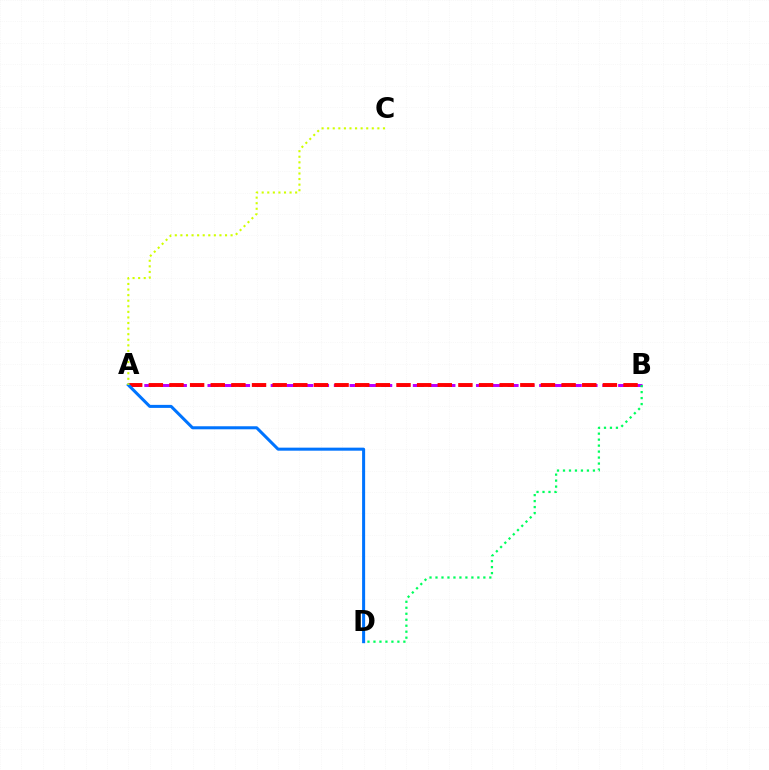{('A', 'B'): [{'color': '#b900ff', 'line_style': 'dashed', 'thickness': 2.15}, {'color': '#ff0000', 'line_style': 'dashed', 'thickness': 2.8}], ('B', 'D'): [{'color': '#00ff5c', 'line_style': 'dotted', 'thickness': 1.63}], ('A', 'D'): [{'color': '#0074ff', 'line_style': 'solid', 'thickness': 2.18}], ('A', 'C'): [{'color': '#d1ff00', 'line_style': 'dotted', 'thickness': 1.52}]}